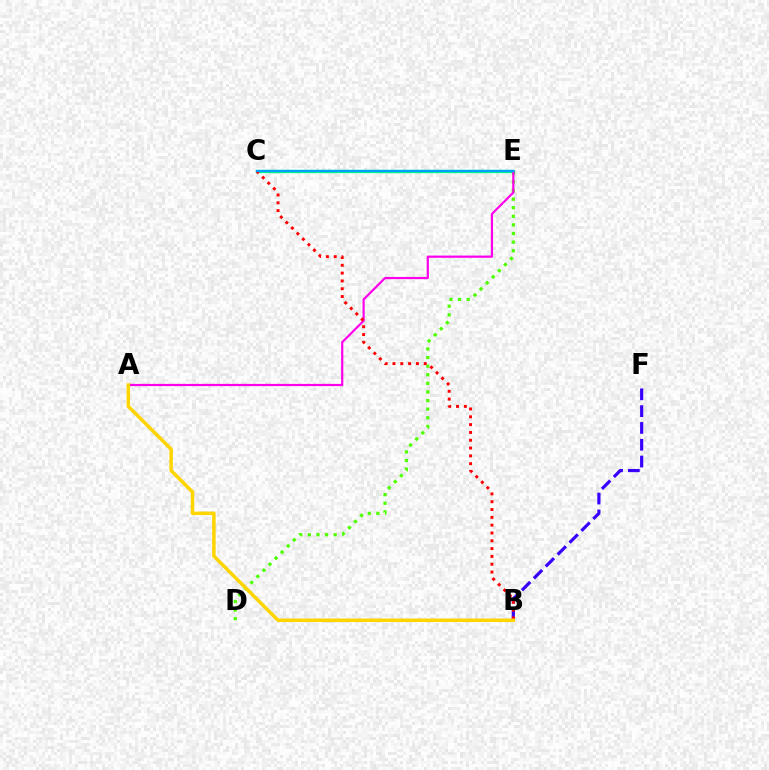{('D', 'E'): [{'color': '#4fff00', 'line_style': 'dotted', 'thickness': 2.34}], ('C', 'E'): [{'color': '#00ff86', 'line_style': 'solid', 'thickness': 2.4}, {'color': '#009eff', 'line_style': 'solid', 'thickness': 1.6}], ('B', 'F'): [{'color': '#3700ff', 'line_style': 'dashed', 'thickness': 2.28}], ('A', 'E'): [{'color': '#ff00ed', 'line_style': 'solid', 'thickness': 1.59}], ('B', 'C'): [{'color': '#ff0000', 'line_style': 'dotted', 'thickness': 2.12}], ('A', 'B'): [{'color': '#ffd500', 'line_style': 'solid', 'thickness': 2.51}]}